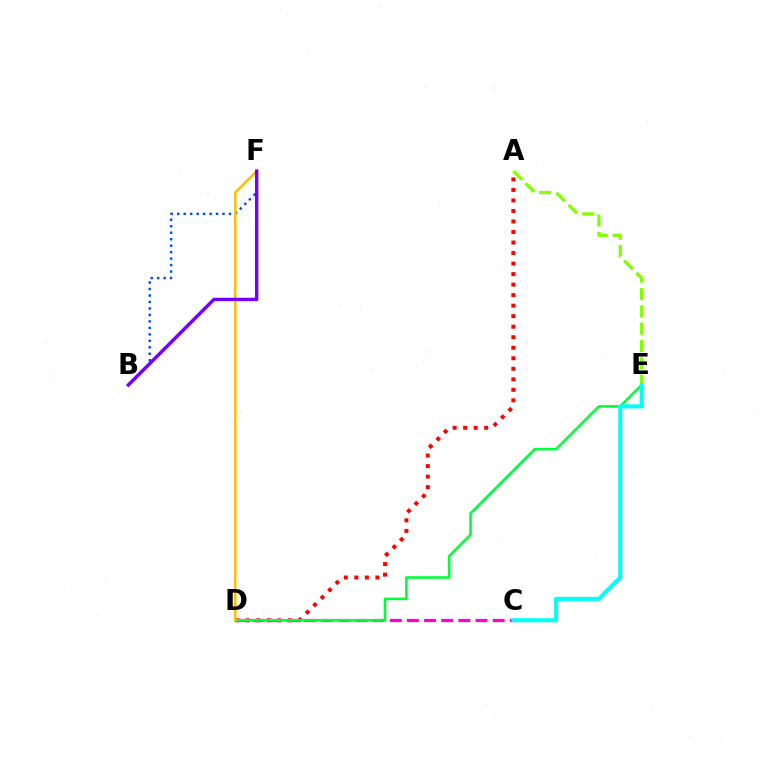{('B', 'F'): [{'color': '#004bff', 'line_style': 'dotted', 'thickness': 1.76}, {'color': '#7200ff', 'line_style': 'solid', 'thickness': 2.45}], ('A', 'D'): [{'color': '#ff0000', 'line_style': 'dotted', 'thickness': 2.86}], ('C', 'D'): [{'color': '#ff00cf', 'line_style': 'dashed', 'thickness': 2.33}], ('A', 'E'): [{'color': '#84ff00', 'line_style': 'dashed', 'thickness': 2.35}], ('D', 'E'): [{'color': '#00ff39', 'line_style': 'solid', 'thickness': 1.87}], ('D', 'F'): [{'color': '#ffbd00', 'line_style': 'solid', 'thickness': 1.75}], ('C', 'E'): [{'color': '#00fff6', 'line_style': 'solid', 'thickness': 2.93}]}